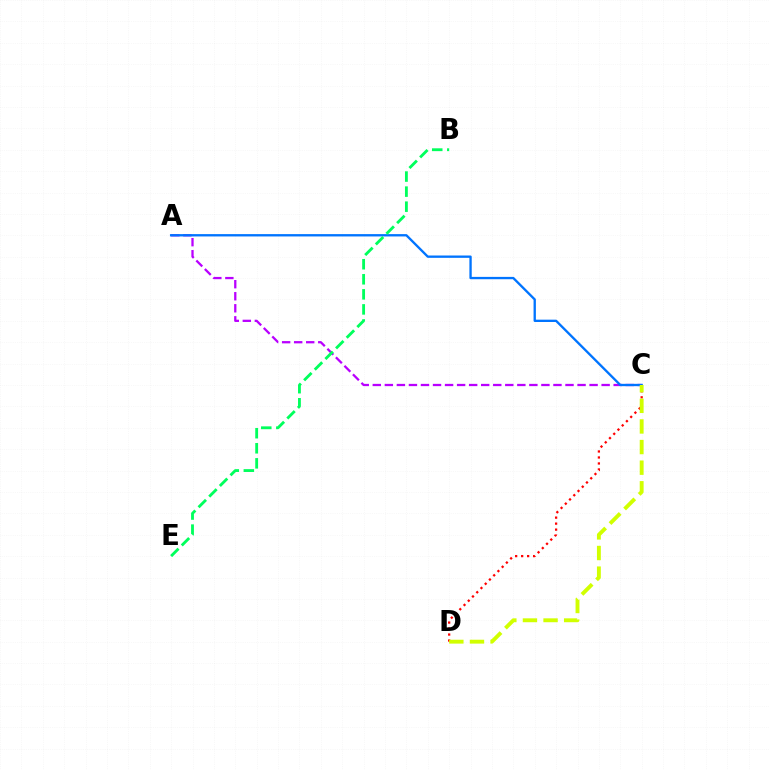{('C', 'D'): [{'color': '#ff0000', 'line_style': 'dotted', 'thickness': 1.63}, {'color': '#d1ff00', 'line_style': 'dashed', 'thickness': 2.8}], ('A', 'C'): [{'color': '#b900ff', 'line_style': 'dashed', 'thickness': 1.64}, {'color': '#0074ff', 'line_style': 'solid', 'thickness': 1.68}], ('B', 'E'): [{'color': '#00ff5c', 'line_style': 'dashed', 'thickness': 2.05}]}